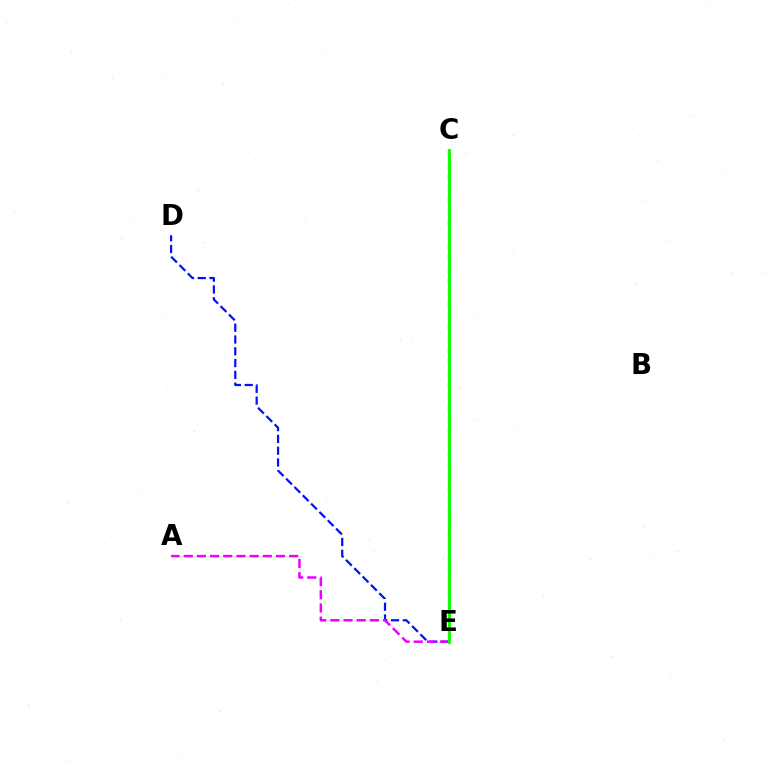{('C', 'E'): [{'color': '#ff0000', 'line_style': 'dashed', 'thickness': 1.57}, {'color': '#00fff6', 'line_style': 'dashed', 'thickness': 1.58}, {'color': '#fcf500', 'line_style': 'dashed', 'thickness': 2.08}, {'color': '#08ff00', 'line_style': 'solid', 'thickness': 2.04}], ('D', 'E'): [{'color': '#0010ff', 'line_style': 'dashed', 'thickness': 1.6}], ('A', 'E'): [{'color': '#ee00ff', 'line_style': 'dashed', 'thickness': 1.79}]}